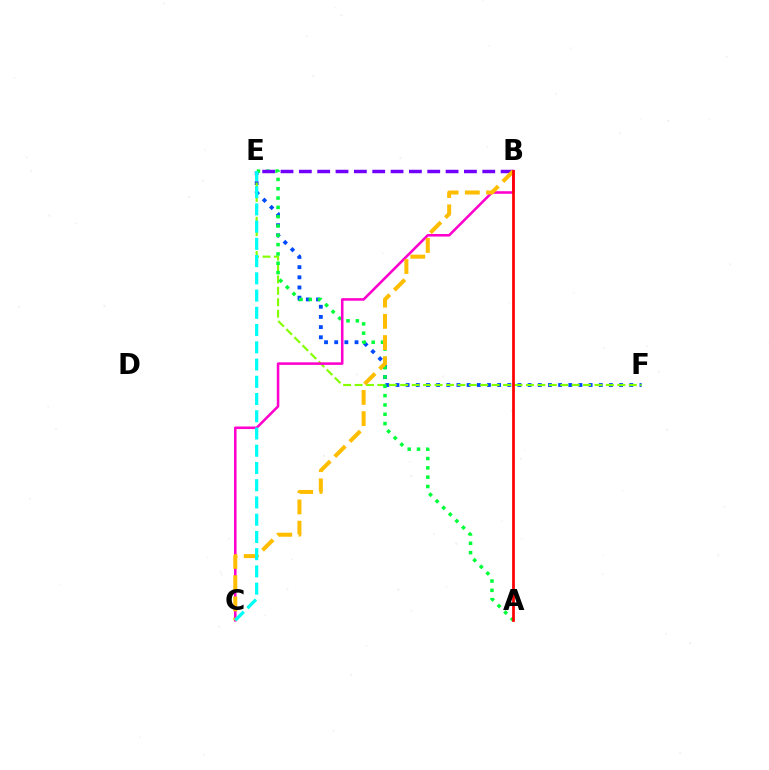{('E', 'F'): [{'color': '#004bff', 'line_style': 'dotted', 'thickness': 2.76}, {'color': '#84ff00', 'line_style': 'dashed', 'thickness': 1.55}], ('A', 'E'): [{'color': '#00ff39', 'line_style': 'dotted', 'thickness': 2.53}], ('B', 'C'): [{'color': '#ff00cf', 'line_style': 'solid', 'thickness': 1.85}, {'color': '#ffbd00', 'line_style': 'dashed', 'thickness': 2.88}], ('B', 'E'): [{'color': '#7200ff', 'line_style': 'dashed', 'thickness': 2.49}], ('A', 'B'): [{'color': '#ff0000', 'line_style': 'solid', 'thickness': 1.98}], ('C', 'E'): [{'color': '#00fff6', 'line_style': 'dashed', 'thickness': 2.34}]}